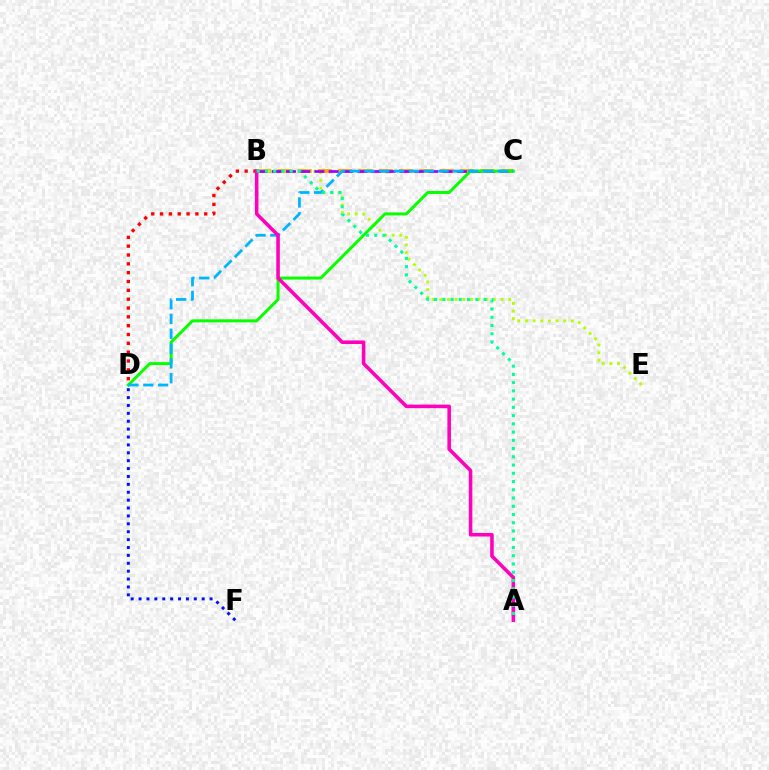{('B', 'C'): [{'color': '#ffa500', 'line_style': 'dashed', 'thickness': 2.76}, {'color': '#9b00ff', 'line_style': 'dashed', 'thickness': 1.93}], ('D', 'F'): [{'color': '#0010ff', 'line_style': 'dotted', 'thickness': 2.14}], ('B', 'E'): [{'color': '#b3ff00', 'line_style': 'dotted', 'thickness': 2.08}], ('B', 'D'): [{'color': '#ff0000', 'line_style': 'dotted', 'thickness': 2.4}], ('C', 'D'): [{'color': '#08ff00', 'line_style': 'solid', 'thickness': 2.16}, {'color': '#00b5ff', 'line_style': 'dashed', 'thickness': 2.01}], ('A', 'B'): [{'color': '#ff00bd', 'line_style': 'solid', 'thickness': 2.56}, {'color': '#00ff9d', 'line_style': 'dotted', 'thickness': 2.24}]}